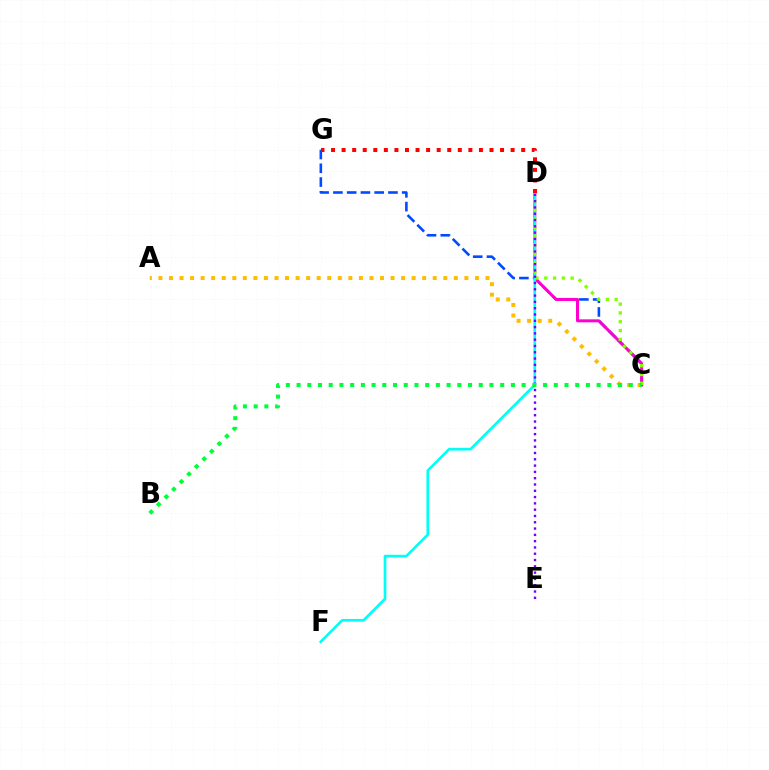{('A', 'C'): [{'color': '#ffbd00', 'line_style': 'dotted', 'thickness': 2.87}], ('C', 'G'): [{'color': '#004bff', 'line_style': 'dashed', 'thickness': 1.87}], ('C', 'D'): [{'color': '#ff00cf', 'line_style': 'solid', 'thickness': 2.16}, {'color': '#84ff00', 'line_style': 'dotted', 'thickness': 2.39}], ('D', 'F'): [{'color': '#00fff6', 'line_style': 'solid', 'thickness': 1.93}], ('D', 'G'): [{'color': '#ff0000', 'line_style': 'dotted', 'thickness': 2.87}], ('D', 'E'): [{'color': '#7200ff', 'line_style': 'dotted', 'thickness': 1.71}], ('B', 'C'): [{'color': '#00ff39', 'line_style': 'dotted', 'thickness': 2.91}]}